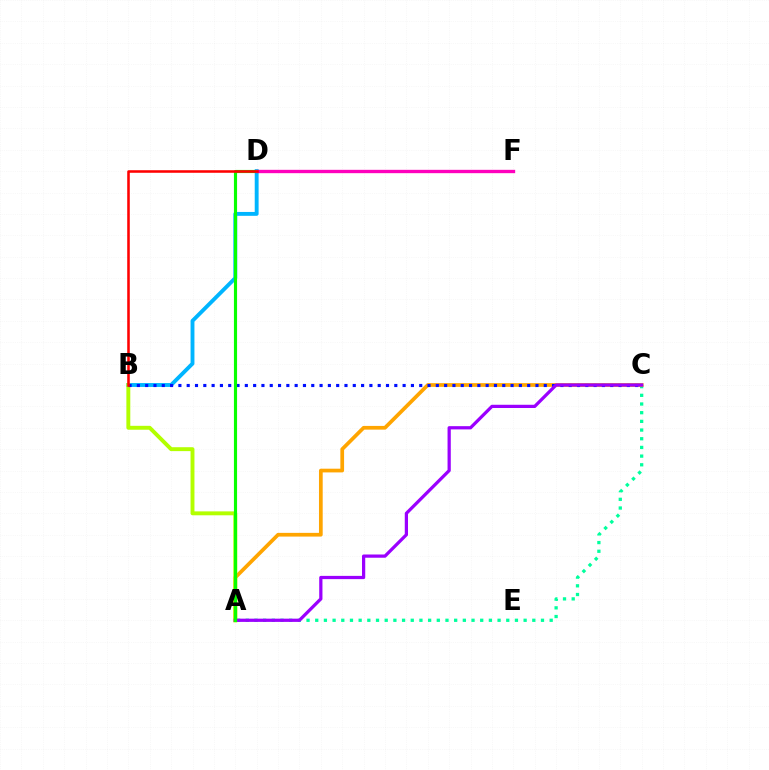{('B', 'D'): [{'color': '#00b5ff', 'line_style': 'solid', 'thickness': 2.79}, {'color': '#ff0000', 'line_style': 'solid', 'thickness': 1.84}], ('A', 'C'): [{'color': '#00ff9d', 'line_style': 'dotted', 'thickness': 2.36}, {'color': '#ffa500', 'line_style': 'solid', 'thickness': 2.67}, {'color': '#9b00ff', 'line_style': 'solid', 'thickness': 2.33}], ('A', 'B'): [{'color': '#b3ff00', 'line_style': 'solid', 'thickness': 2.82}], ('B', 'C'): [{'color': '#0010ff', 'line_style': 'dotted', 'thickness': 2.26}], ('A', 'D'): [{'color': '#08ff00', 'line_style': 'solid', 'thickness': 2.26}], ('D', 'F'): [{'color': '#ff00bd', 'line_style': 'solid', 'thickness': 2.41}]}